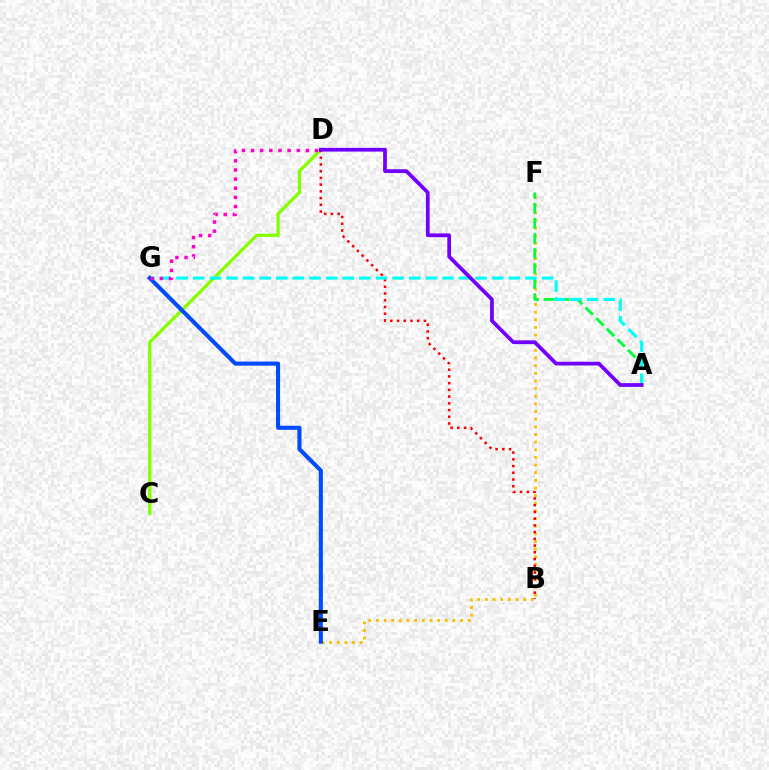{('E', 'F'): [{'color': '#ffbd00', 'line_style': 'dotted', 'thickness': 2.08}], ('C', 'D'): [{'color': '#84ff00', 'line_style': 'solid', 'thickness': 2.34}], ('A', 'F'): [{'color': '#00ff39', 'line_style': 'dashed', 'thickness': 2.04}], ('B', 'D'): [{'color': '#ff0000', 'line_style': 'dotted', 'thickness': 1.83}], ('A', 'G'): [{'color': '#00fff6', 'line_style': 'dashed', 'thickness': 2.26}], ('A', 'D'): [{'color': '#7200ff', 'line_style': 'solid', 'thickness': 2.69}], ('E', 'G'): [{'color': '#004bff', 'line_style': 'solid', 'thickness': 2.94}], ('D', 'G'): [{'color': '#ff00cf', 'line_style': 'dotted', 'thickness': 2.48}]}